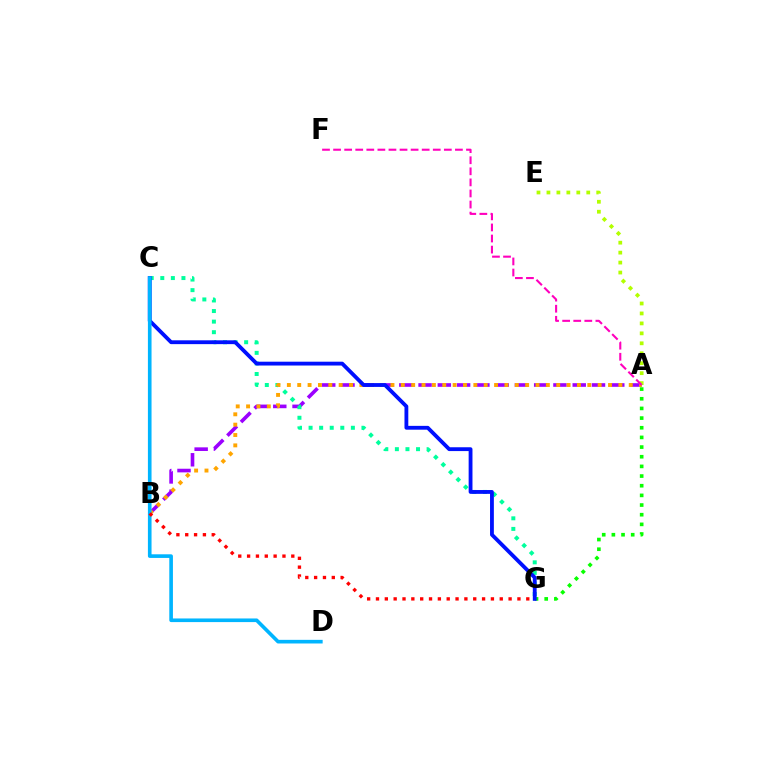{('A', 'B'): [{'color': '#9b00ff', 'line_style': 'dashed', 'thickness': 2.62}, {'color': '#ffa500', 'line_style': 'dotted', 'thickness': 2.81}], ('C', 'G'): [{'color': '#00ff9d', 'line_style': 'dotted', 'thickness': 2.87}, {'color': '#0010ff', 'line_style': 'solid', 'thickness': 2.75}], ('A', 'G'): [{'color': '#08ff00', 'line_style': 'dotted', 'thickness': 2.63}], ('A', 'E'): [{'color': '#b3ff00', 'line_style': 'dotted', 'thickness': 2.7}], ('A', 'F'): [{'color': '#ff00bd', 'line_style': 'dashed', 'thickness': 1.5}], ('C', 'D'): [{'color': '#00b5ff', 'line_style': 'solid', 'thickness': 2.62}], ('B', 'G'): [{'color': '#ff0000', 'line_style': 'dotted', 'thickness': 2.4}]}